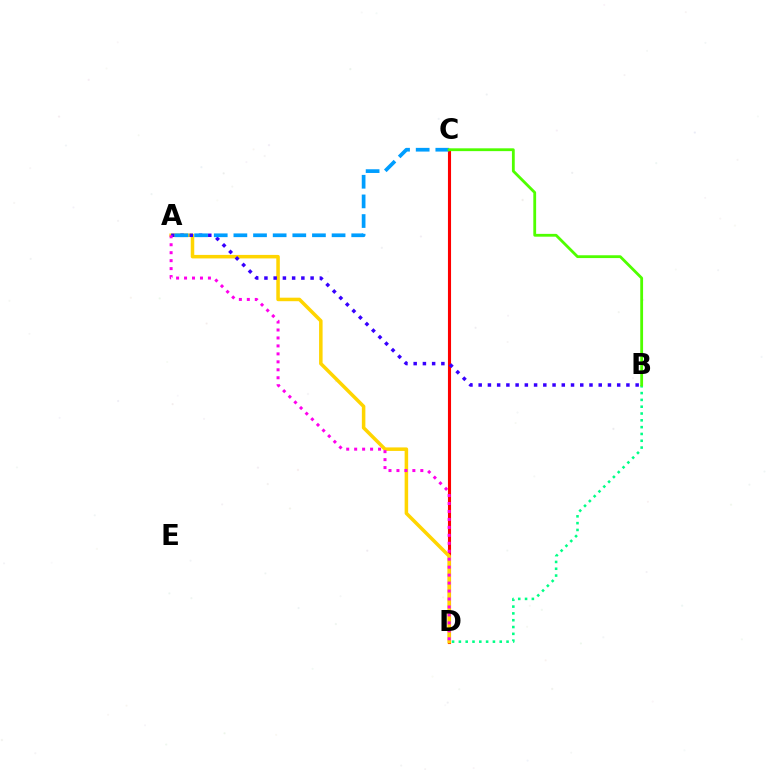{('C', 'D'): [{'color': '#ff0000', 'line_style': 'solid', 'thickness': 2.24}], ('A', 'D'): [{'color': '#ffd500', 'line_style': 'solid', 'thickness': 2.53}, {'color': '#ff00ed', 'line_style': 'dotted', 'thickness': 2.16}], ('B', 'D'): [{'color': '#00ff86', 'line_style': 'dotted', 'thickness': 1.85}], ('A', 'B'): [{'color': '#3700ff', 'line_style': 'dotted', 'thickness': 2.51}], ('A', 'C'): [{'color': '#009eff', 'line_style': 'dashed', 'thickness': 2.67}], ('B', 'C'): [{'color': '#4fff00', 'line_style': 'solid', 'thickness': 2.02}]}